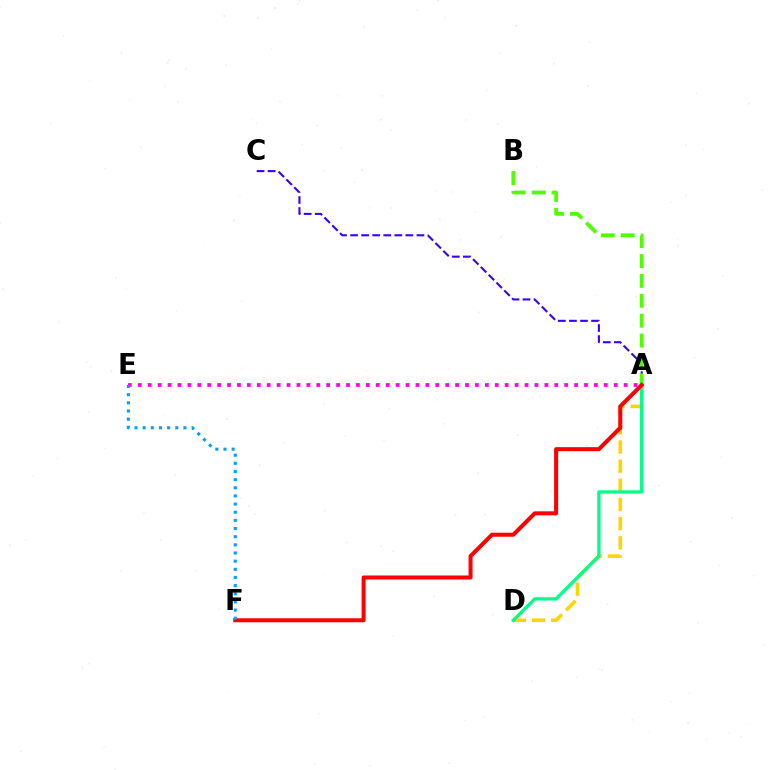{('A', 'D'): [{'color': '#ffd500', 'line_style': 'dashed', 'thickness': 2.6}, {'color': '#00ff86', 'line_style': 'solid', 'thickness': 2.35}], ('A', 'C'): [{'color': '#3700ff', 'line_style': 'dashed', 'thickness': 1.5}], ('A', 'E'): [{'color': '#ff00ed', 'line_style': 'dotted', 'thickness': 2.69}], ('A', 'B'): [{'color': '#4fff00', 'line_style': 'dashed', 'thickness': 2.7}], ('A', 'F'): [{'color': '#ff0000', 'line_style': 'solid', 'thickness': 2.89}], ('E', 'F'): [{'color': '#009eff', 'line_style': 'dotted', 'thickness': 2.22}]}